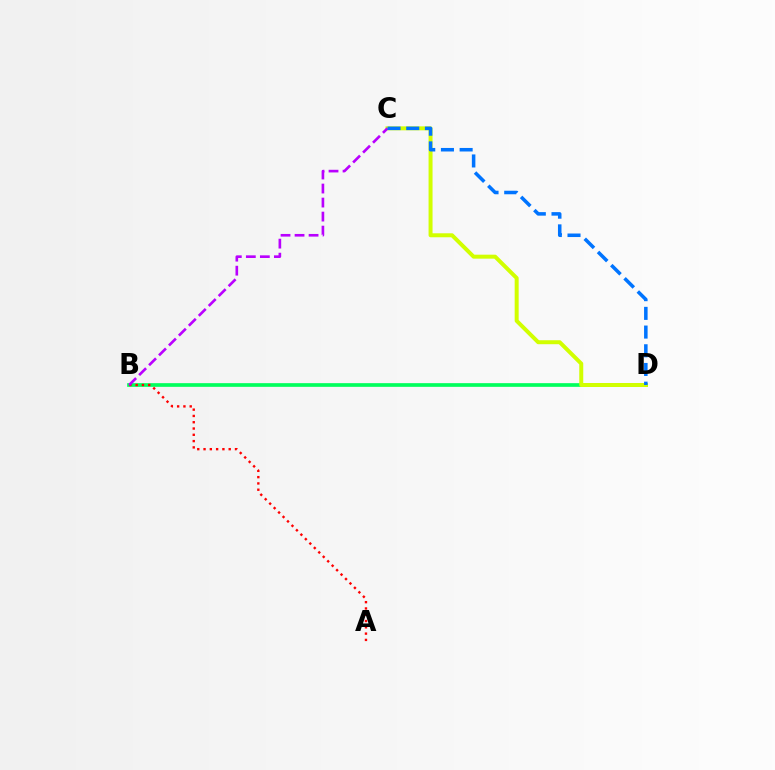{('B', 'D'): [{'color': '#00ff5c', 'line_style': 'solid', 'thickness': 2.65}], ('C', 'D'): [{'color': '#d1ff00', 'line_style': 'solid', 'thickness': 2.87}, {'color': '#0074ff', 'line_style': 'dashed', 'thickness': 2.54}], ('A', 'B'): [{'color': '#ff0000', 'line_style': 'dotted', 'thickness': 1.71}], ('B', 'C'): [{'color': '#b900ff', 'line_style': 'dashed', 'thickness': 1.9}]}